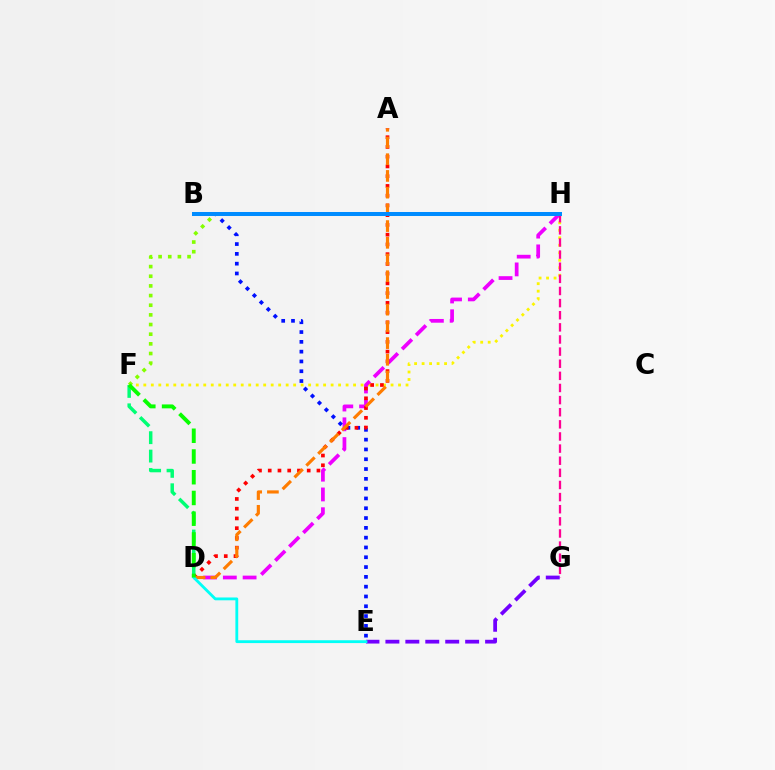{('D', 'F'): [{'color': '#00ff74', 'line_style': 'dashed', 'thickness': 2.5}, {'color': '#08ff00', 'line_style': 'dashed', 'thickness': 2.82}], ('F', 'H'): [{'color': '#fcf500', 'line_style': 'dotted', 'thickness': 2.04}, {'color': '#84ff00', 'line_style': 'dotted', 'thickness': 2.62}], ('D', 'H'): [{'color': '#ee00ff', 'line_style': 'dashed', 'thickness': 2.69}], ('B', 'E'): [{'color': '#0010ff', 'line_style': 'dotted', 'thickness': 2.66}], ('G', 'H'): [{'color': '#ff0094', 'line_style': 'dashed', 'thickness': 1.65}], ('A', 'D'): [{'color': '#ff0000', 'line_style': 'dotted', 'thickness': 2.65}, {'color': '#ff7c00', 'line_style': 'dashed', 'thickness': 2.27}], ('E', 'G'): [{'color': '#7200ff', 'line_style': 'dashed', 'thickness': 2.71}], ('B', 'H'): [{'color': '#008cff', 'line_style': 'solid', 'thickness': 2.89}], ('D', 'E'): [{'color': '#00fff6', 'line_style': 'solid', 'thickness': 2.03}]}